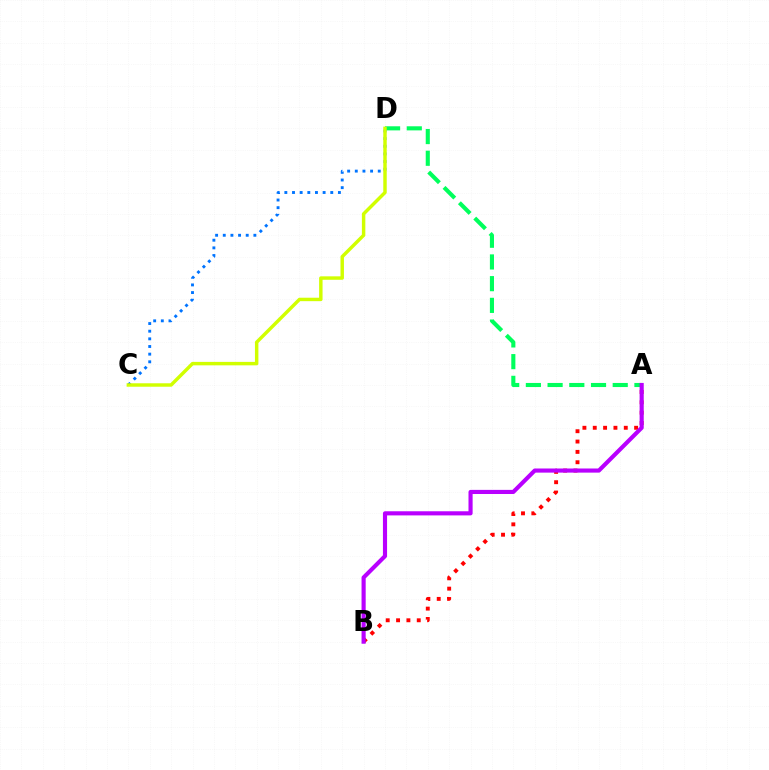{('C', 'D'): [{'color': '#0074ff', 'line_style': 'dotted', 'thickness': 2.08}, {'color': '#d1ff00', 'line_style': 'solid', 'thickness': 2.48}], ('A', 'B'): [{'color': '#ff0000', 'line_style': 'dotted', 'thickness': 2.81}, {'color': '#b900ff', 'line_style': 'solid', 'thickness': 2.97}], ('A', 'D'): [{'color': '#00ff5c', 'line_style': 'dashed', 'thickness': 2.95}]}